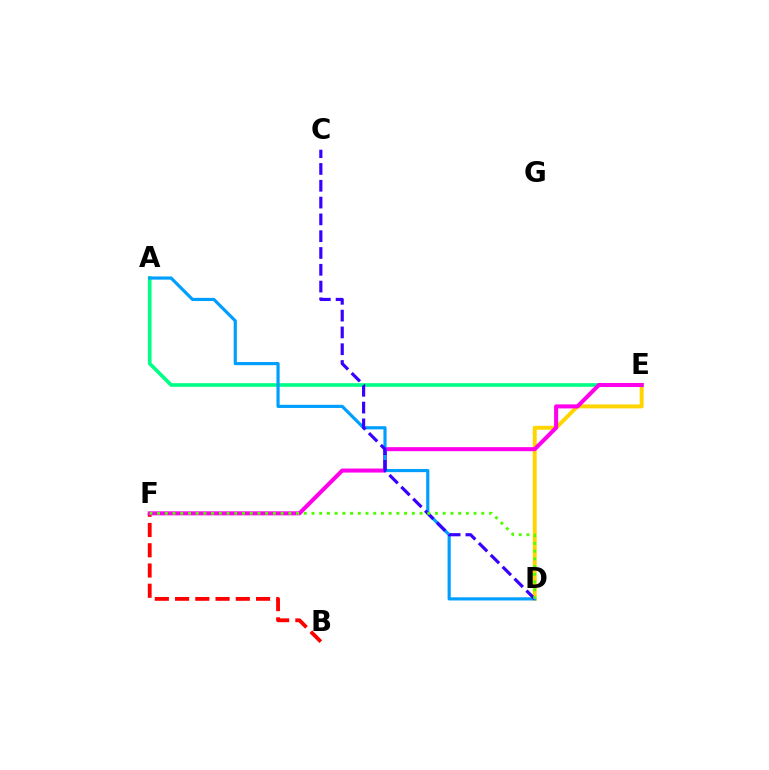{('D', 'E'): [{'color': '#ffd500', 'line_style': 'solid', 'thickness': 2.84}], ('B', 'F'): [{'color': '#ff0000', 'line_style': 'dashed', 'thickness': 2.75}], ('A', 'E'): [{'color': '#00ff86', 'line_style': 'solid', 'thickness': 2.62}], ('E', 'F'): [{'color': '#ff00ed', 'line_style': 'solid', 'thickness': 2.91}], ('A', 'D'): [{'color': '#009eff', 'line_style': 'solid', 'thickness': 2.28}], ('C', 'D'): [{'color': '#3700ff', 'line_style': 'dashed', 'thickness': 2.28}], ('D', 'F'): [{'color': '#4fff00', 'line_style': 'dotted', 'thickness': 2.1}]}